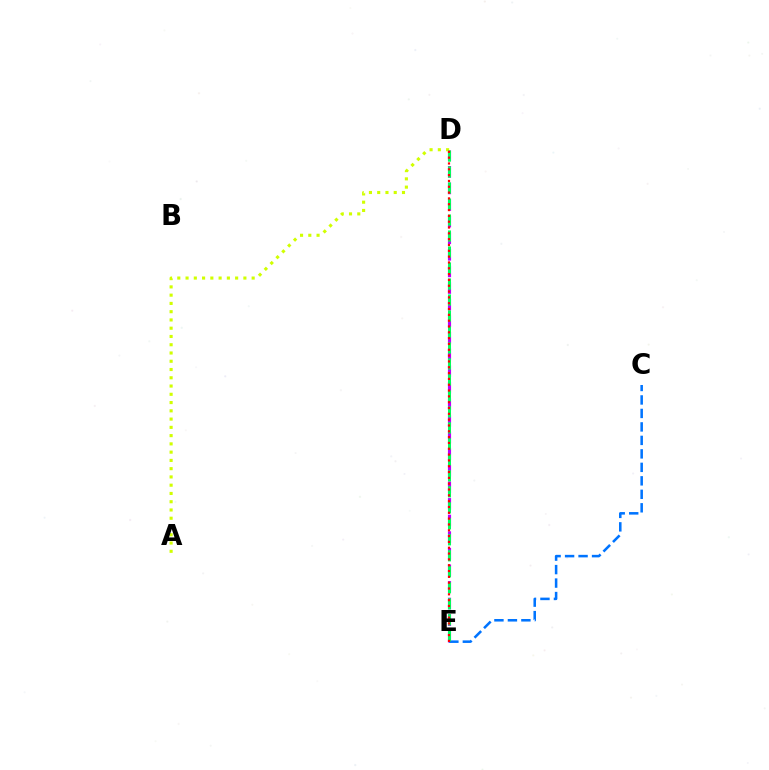{('D', 'E'): [{'color': '#b900ff', 'line_style': 'dashed', 'thickness': 2.26}, {'color': '#00ff5c', 'line_style': 'dashed', 'thickness': 2.17}, {'color': '#ff0000', 'line_style': 'dotted', 'thickness': 1.58}], ('C', 'E'): [{'color': '#0074ff', 'line_style': 'dashed', 'thickness': 1.83}], ('A', 'D'): [{'color': '#d1ff00', 'line_style': 'dotted', 'thickness': 2.24}]}